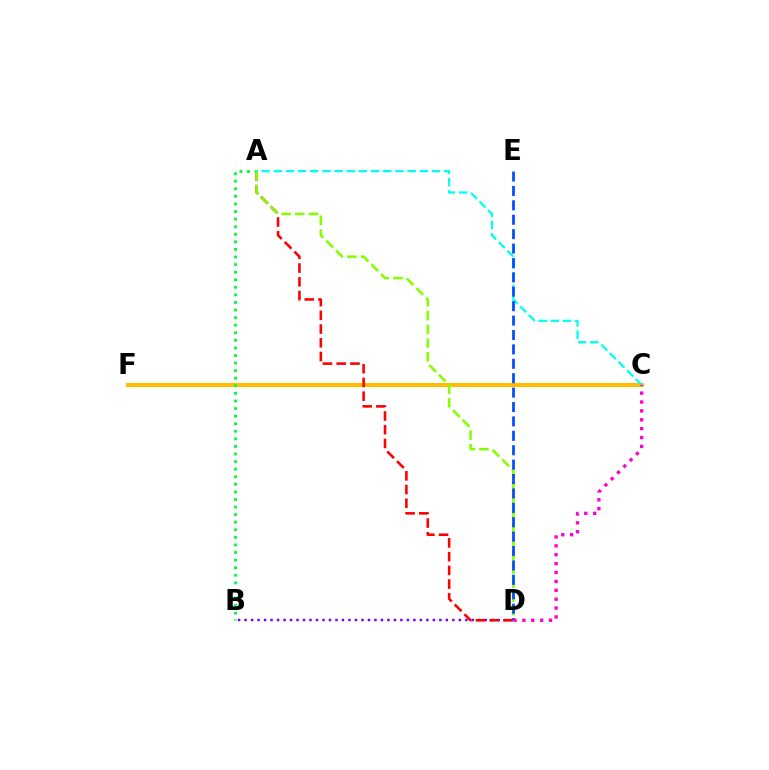{('B', 'D'): [{'color': '#7200ff', 'line_style': 'dotted', 'thickness': 1.76}], ('C', 'F'): [{'color': '#ffbd00', 'line_style': 'solid', 'thickness': 2.91}], ('A', 'D'): [{'color': '#ff0000', 'line_style': 'dashed', 'thickness': 1.87}, {'color': '#84ff00', 'line_style': 'dashed', 'thickness': 1.86}], ('A', 'B'): [{'color': '#00ff39', 'line_style': 'dotted', 'thickness': 2.06}], ('A', 'C'): [{'color': '#00fff6', 'line_style': 'dashed', 'thickness': 1.65}], ('D', 'E'): [{'color': '#004bff', 'line_style': 'dashed', 'thickness': 1.96}], ('C', 'D'): [{'color': '#ff00cf', 'line_style': 'dotted', 'thickness': 2.41}]}